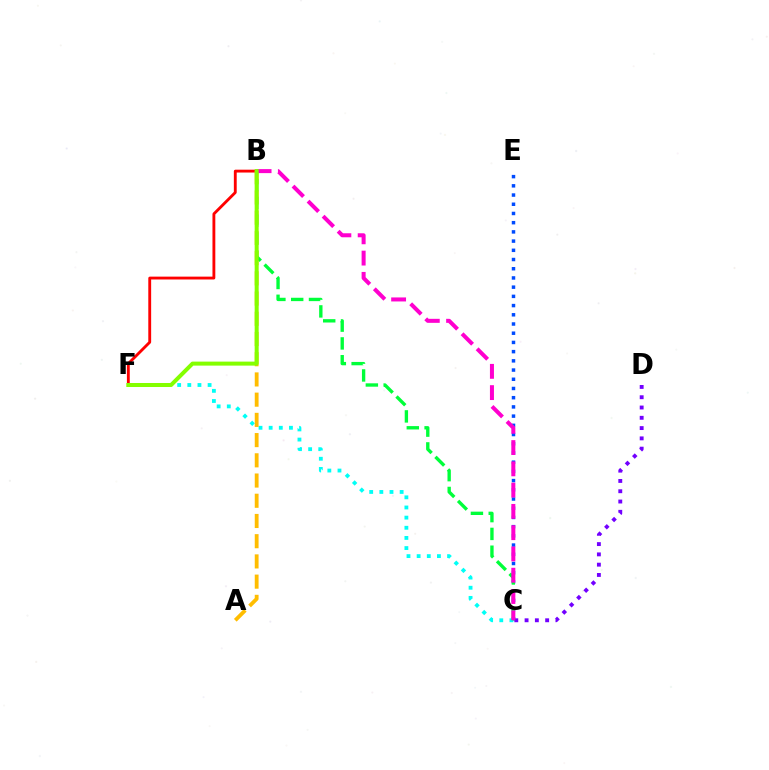{('C', 'E'): [{'color': '#004bff', 'line_style': 'dotted', 'thickness': 2.5}], ('C', 'F'): [{'color': '#00fff6', 'line_style': 'dotted', 'thickness': 2.76}], ('C', 'D'): [{'color': '#7200ff', 'line_style': 'dotted', 'thickness': 2.79}], ('B', 'F'): [{'color': '#ff0000', 'line_style': 'solid', 'thickness': 2.05}, {'color': '#84ff00', 'line_style': 'solid', 'thickness': 2.88}], ('A', 'B'): [{'color': '#ffbd00', 'line_style': 'dashed', 'thickness': 2.75}], ('B', 'C'): [{'color': '#00ff39', 'line_style': 'dashed', 'thickness': 2.42}, {'color': '#ff00cf', 'line_style': 'dashed', 'thickness': 2.89}]}